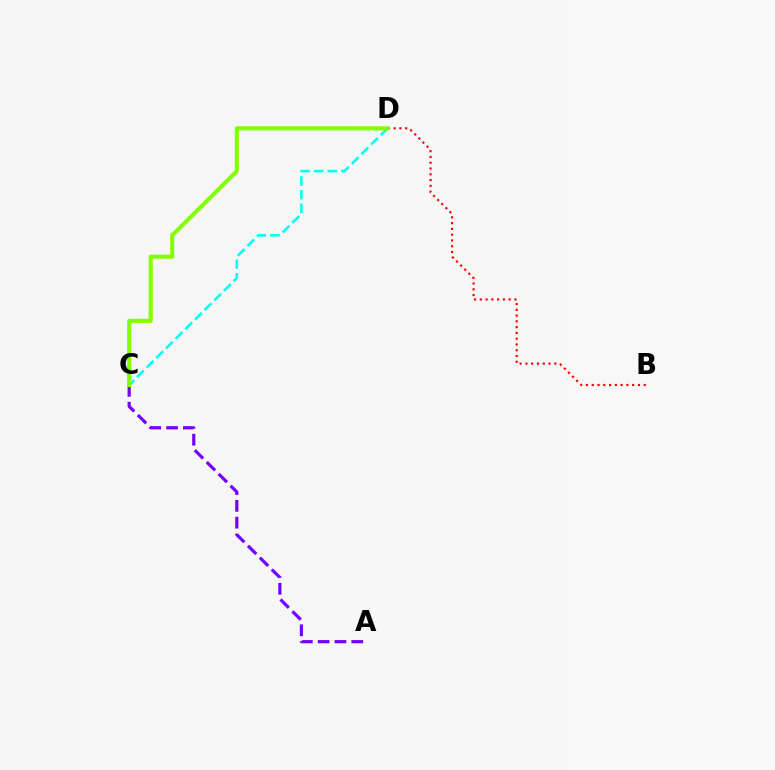{('B', 'D'): [{'color': '#ff0000', 'line_style': 'dotted', 'thickness': 1.57}], ('A', 'C'): [{'color': '#7200ff', 'line_style': 'dashed', 'thickness': 2.28}], ('C', 'D'): [{'color': '#00fff6', 'line_style': 'dashed', 'thickness': 1.85}, {'color': '#84ff00', 'line_style': 'solid', 'thickness': 2.99}]}